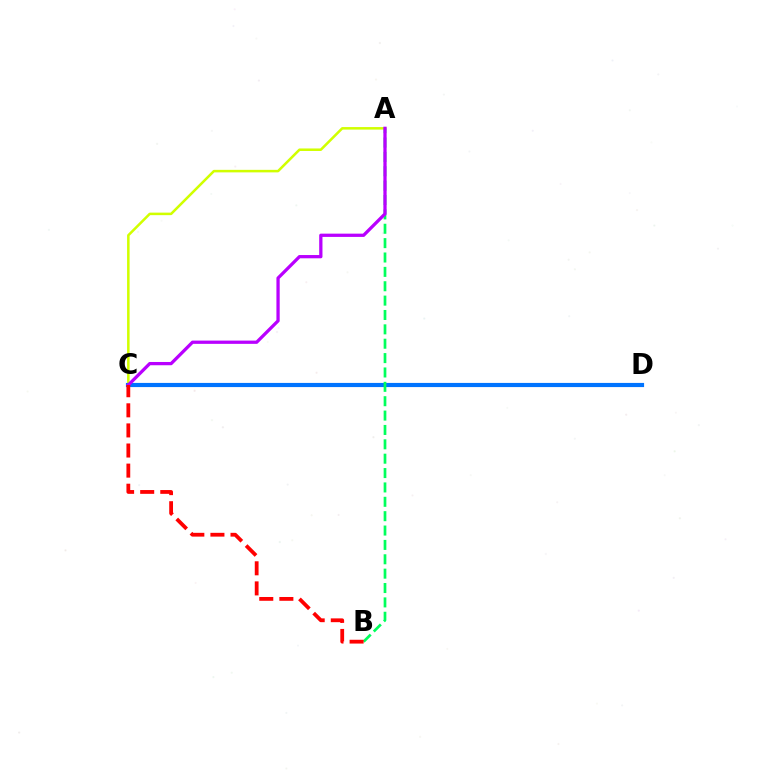{('A', 'C'): [{'color': '#d1ff00', 'line_style': 'solid', 'thickness': 1.82}, {'color': '#b900ff', 'line_style': 'solid', 'thickness': 2.35}], ('C', 'D'): [{'color': '#0074ff', 'line_style': 'solid', 'thickness': 3.0}], ('A', 'B'): [{'color': '#00ff5c', 'line_style': 'dashed', 'thickness': 1.95}], ('B', 'C'): [{'color': '#ff0000', 'line_style': 'dashed', 'thickness': 2.73}]}